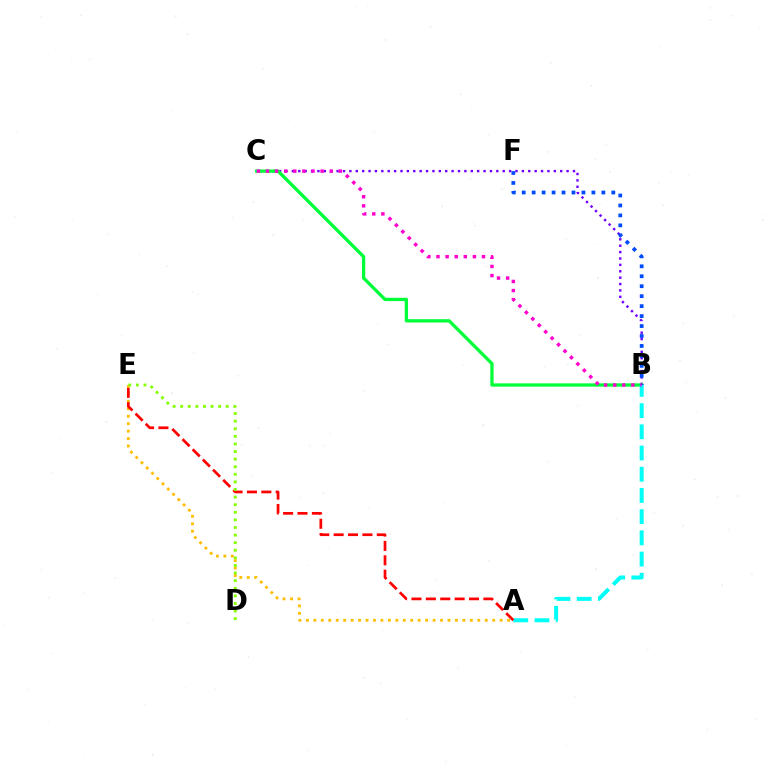{('B', 'C'): [{'color': '#7200ff', 'line_style': 'dotted', 'thickness': 1.74}, {'color': '#00ff39', 'line_style': 'solid', 'thickness': 2.38}, {'color': '#ff00cf', 'line_style': 'dotted', 'thickness': 2.47}], ('A', 'E'): [{'color': '#ffbd00', 'line_style': 'dotted', 'thickness': 2.02}, {'color': '#ff0000', 'line_style': 'dashed', 'thickness': 1.95}], ('A', 'B'): [{'color': '#00fff6', 'line_style': 'dashed', 'thickness': 2.88}], ('B', 'F'): [{'color': '#004bff', 'line_style': 'dotted', 'thickness': 2.71}], ('D', 'E'): [{'color': '#84ff00', 'line_style': 'dotted', 'thickness': 2.06}]}